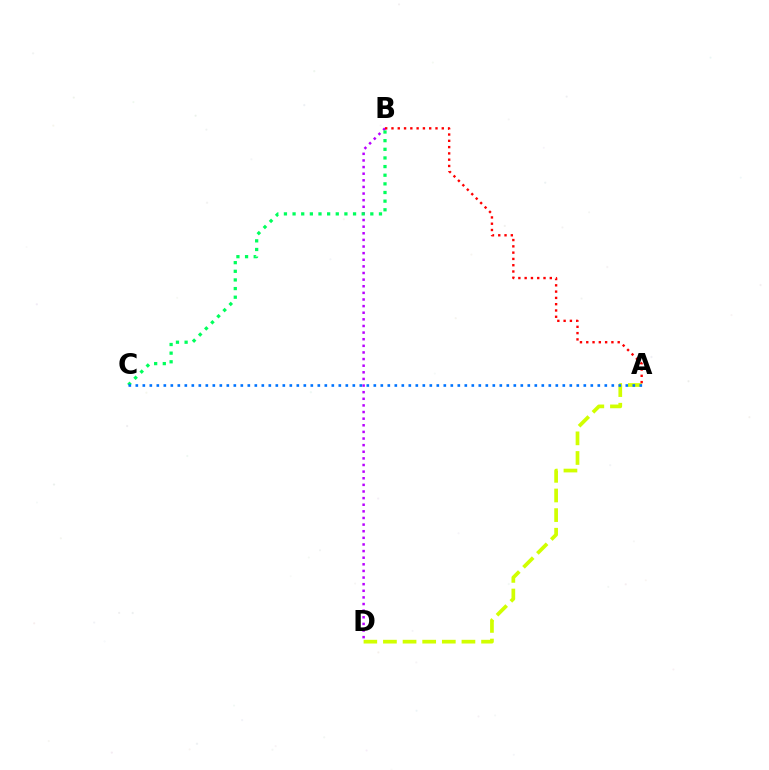{('A', 'D'): [{'color': '#d1ff00', 'line_style': 'dashed', 'thickness': 2.67}], ('B', 'D'): [{'color': '#b900ff', 'line_style': 'dotted', 'thickness': 1.8}], ('B', 'C'): [{'color': '#00ff5c', 'line_style': 'dotted', 'thickness': 2.35}], ('A', 'B'): [{'color': '#ff0000', 'line_style': 'dotted', 'thickness': 1.71}], ('A', 'C'): [{'color': '#0074ff', 'line_style': 'dotted', 'thickness': 1.9}]}